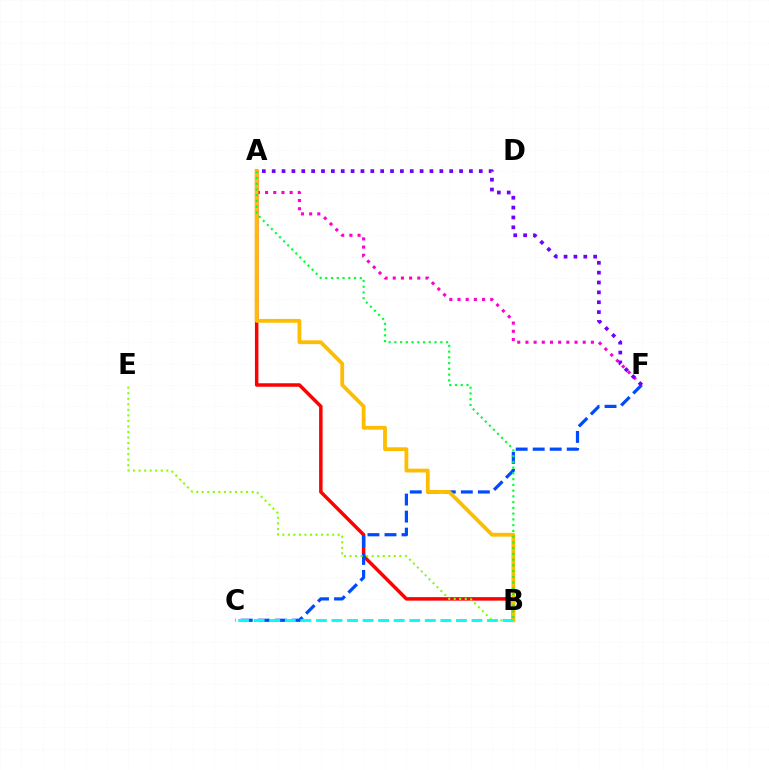{('A', 'B'): [{'color': '#ff0000', 'line_style': 'solid', 'thickness': 2.51}, {'color': '#ffbd00', 'line_style': 'solid', 'thickness': 2.72}, {'color': '#00ff39', 'line_style': 'dotted', 'thickness': 1.56}], ('A', 'F'): [{'color': '#ff00cf', 'line_style': 'dotted', 'thickness': 2.22}, {'color': '#7200ff', 'line_style': 'dotted', 'thickness': 2.68}], ('C', 'F'): [{'color': '#004bff', 'line_style': 'dashed', 'thickness': 2.31}], ('B', 'E'): [{'color': '#84ff00', 'line_style': 'dotted', 'thickness': 1.51}], ('B', 'C'): [{'color': '#00fff6', 'line_style': 'dashed', 'thickness': 2.11}]}